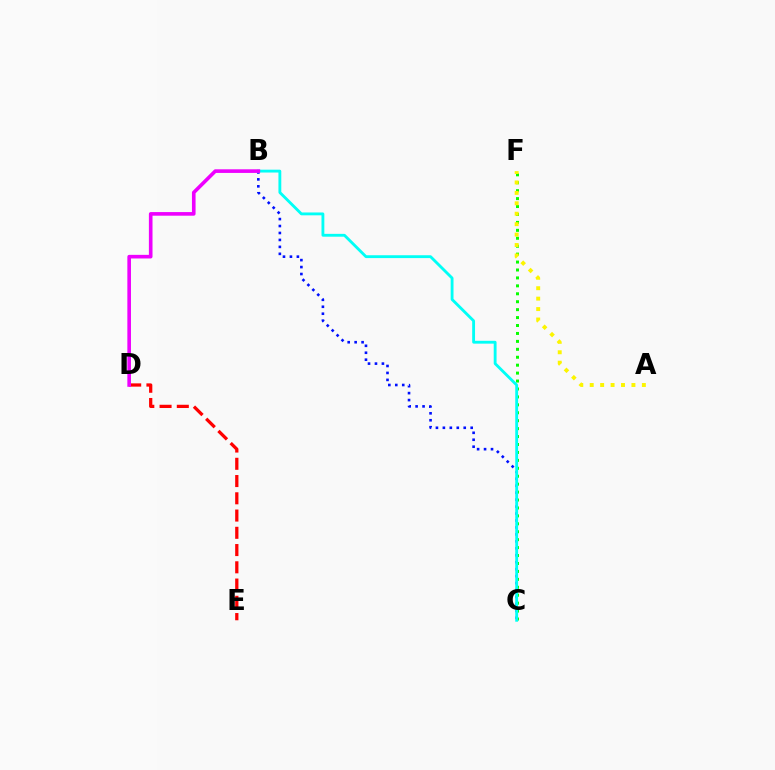{('C', 'F'): [{'color': '#08ff00', 'line_style': 'dotted', 'thickness': 2.16}], ('D', 'E'): [{'color': '#ff0000', 'line_style': 'dashed', 'thickness': 2.34}], ('B', 'C'): [{'color': '#0010ff', 'line_style': 'dotted', 'thickness': 1.89}, {'color': '#00fff6', 'line_style': 'solid', 'thickness': 2.05}], ('A', 'F'): [{'color': '#fcf500', 'line_style': 'dotted', 'thickness': 2.83}], ('B', 'D'): [{'color': '#ee00ff', 'line_style': 'solid', 'thickness': 2.61}]}